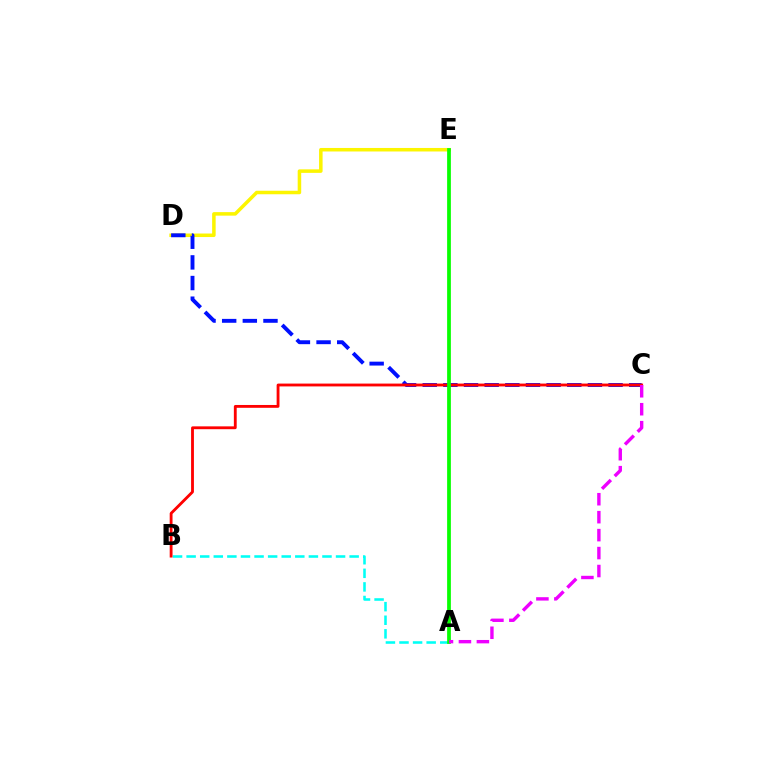{('D', 'E'): [{'color': '#fcf500', 'line_style': 'solid', 'thickness': 2.53}], ('C', 'D'): [{'color': '#0010ff', 'line_style': 'dashed', 'thickness': 2.81}], ('A', 'B'): [{'color': '#00fff6', 'line_style': 'dashed', 'thickness': 1.85}], ('B', 'C'): [{'color': '#ff0000', 'line_style': 'solid', 'thickness': 2.04}], ('A', 'E'): [{'color': '#08ff00', 'line_style': 'solid', 'thickness': 2.7}], ('A', 'C'): [{'color': '#ee00ff', 'line_style': 'dashed', 'thickness': 2.44}]}